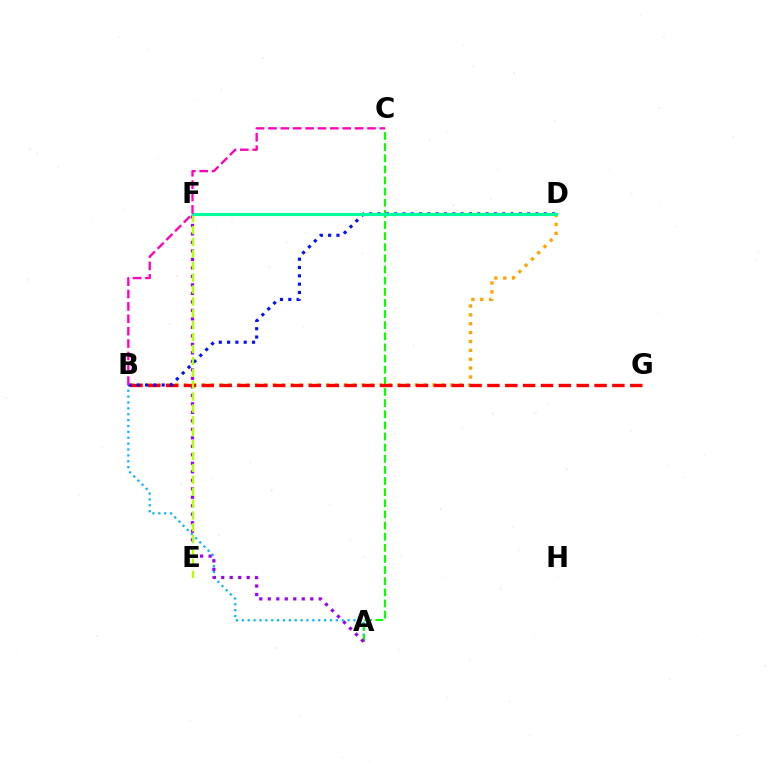{('A', 'B'): [{'color': '#00b5ff', 'line_style': 'dotted', 'thickness': 1.6}], ('A', 'C'): [{'color': '#08ff00', 'line_style': 'dashed', 'thickness': 1.51}], ('B', 'D'): [{'color': '#ffa500', 'line_style': 'dotted', 'thickness': 2.41}, {'color': '#0010ff', 'line_style': 'dotted', 'thickness': 2.26}], ('B', 'G'): [{'color': '#ff0000', 'line_style': 'dashed', 'thickness': 2.43}], ('A', 'F'): [{'color': '#9b00ff', 'line_style': 'dotted', 'thickness': 2.31}], ('E', 'F'): [{'color': '#b3ff00', 'line_style': 'dashed', 'thickness': 1.62}], ('D', 'F'): [{'color': '#00ff9d', 'line_style': 'solid', 'thickness': 2.24}], ('B', 'C'): [{'color': '#ff00bd', 'line_style': 'dashed', 'thickness': 1.68}]}